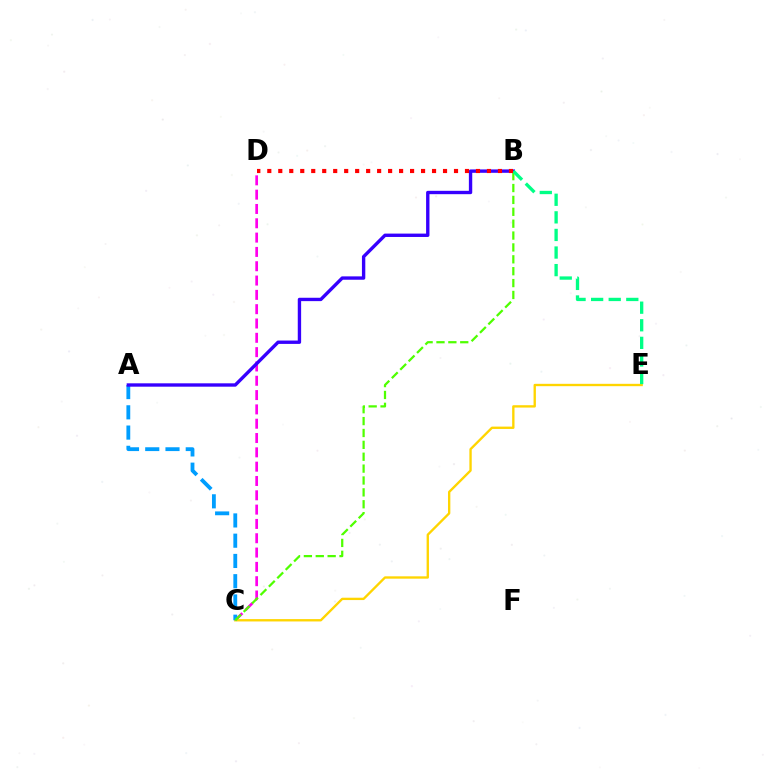{('C', 'D'): [{'color': '#ff00ed', 'line_style': 'dashed', 'thickness': 1.94}], ('C', 'E'): [{'color': '#ffd500', 'line_style': 'solid', 'thickness': 1.69}], ('A', 'C'): [{'color': '#009eff', 'line_style': 'dashed', 'thickness': 2.75}], ('B', 'C'): [{'color': '#4fff00', 'line_style': 'dashed', 'thickness': 1.61}], ('A', 'B'): [{'color': '#3700ff', 'line_style': 'solid', 'thickness': 2.43}], ('B', 'E'): [{'color': '#00ff86', 'line_style': 'dashed', 'thickness': 2.39}], ('B', 'D'): [{'color': '#ff0000', 'line_style': 'dotted', 'thickness': 2.98}]}